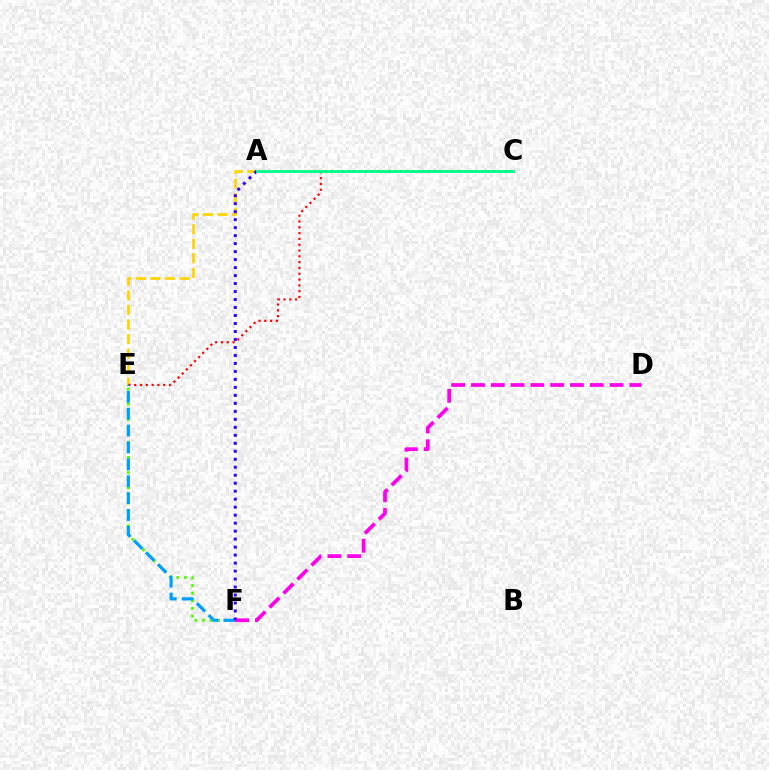{('E', 'F'): [{'color': '#4fff00', 'line_style': 'dotted', 'thickness': 2.07}, {'color': '#009eff', 'line_style': 'dashed', 'thickness': 2.29}], ('A', 'E'): [{'color': '#ffd500', 'line_style': 'dashed', 'thickness': 1.98}], ('C', 'E'): [{'color': '#ff0000', 'line_style': 'dotted', 'thickness': 1.58}], ('D', 'F'): [{'color': '#ff00ed', 'line_style': 'dashed', 'thickness': 2.69}], ('A', 'F'): [{'color': '#3700ff', 'line_style': 'dotted', 'thickness': 2.17}], ('A', 'C'): [{'color': '#00ff86', 'line_style': 'solid', 'thickness': 2.04}]}